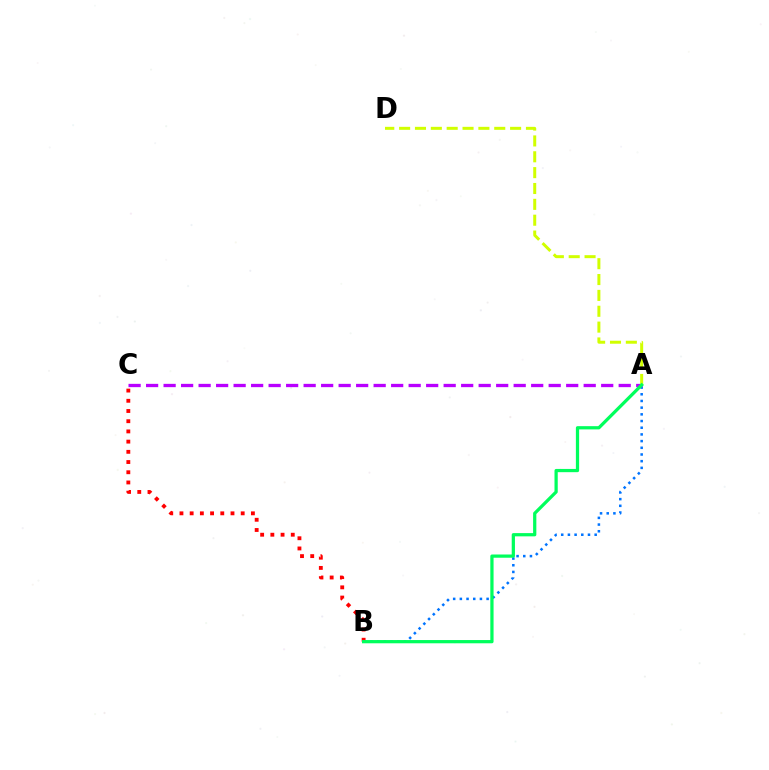{('A', 'B'): [{'color': '#0074ff', 'line_style': 'dotted', 'thickness': 1.82}, {'color': '#00ff5c', 'line_style': 'solid', 'thickness': 2.33}], ('A', 'C'): [{'color': '#b900ff', 'line_style': 'dashed', 'thickness': 2.38}], ('B', 'C'): [{'color': '#ff0000', 'line_style': 'dotted', 'thickness': 2.77}], ('A', 'D'): [{'color': '#d1ff00', 'line_style': 'dashed', 'thickness': 2.15}]}